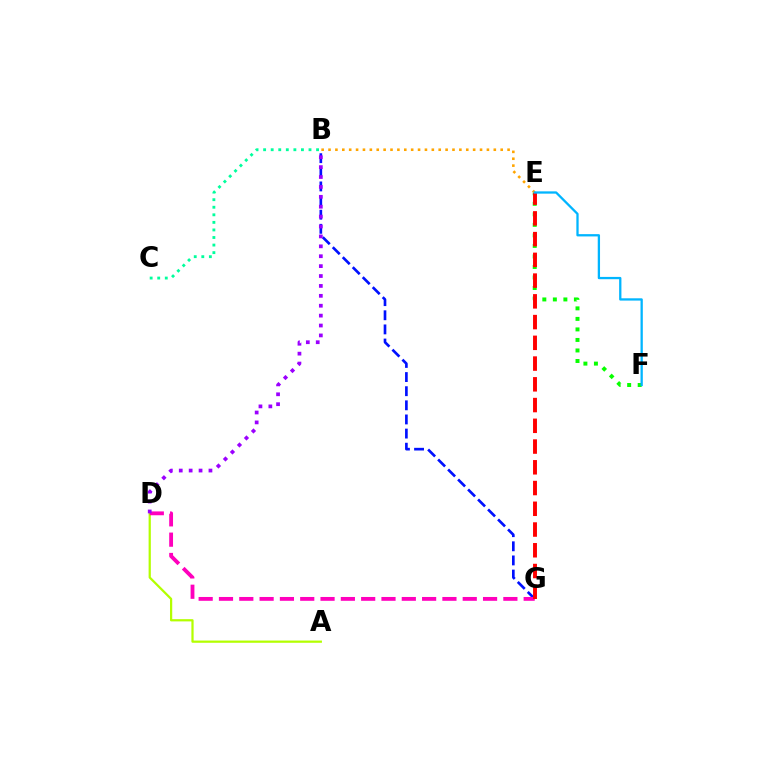{('E', 'F'): [{'color': '#08ff00', 'line_style': 'dotted', 'thickness': 2.86}, {'color': '#00b5ff', 'line_style': 'solid', 'thickness': 1.65}], ('B', 'E'): [{'color': '#ffa500', 'line_style': 'dotted', 'thickness': 1.87}], ('A', 'D'): [{'color': '#b3ff00', 'line_style': 'solid', 'thickness': 1.61}], ('B', 'G'): [{'color': '#0010ff', 'line_style': 'dashed', 'thickness': 1.92}], ('D', 'G'): [{'color': '#ff00bd', 'line_style': 'dashed', 'thickness': 2.76}], ('B', 'C'): [{'color': '#00ff9d', 'line_style': 'dotted', 'thickness': 2.05}], ('B', 'D'): [{'color': '#9b00ff', 'line_style': 'dotted', 'thickness': 2.69}], ('E', 'G'): [{'color': '#ff0000', 'line_style': 'dashed', 'thickness': 2.82}]}